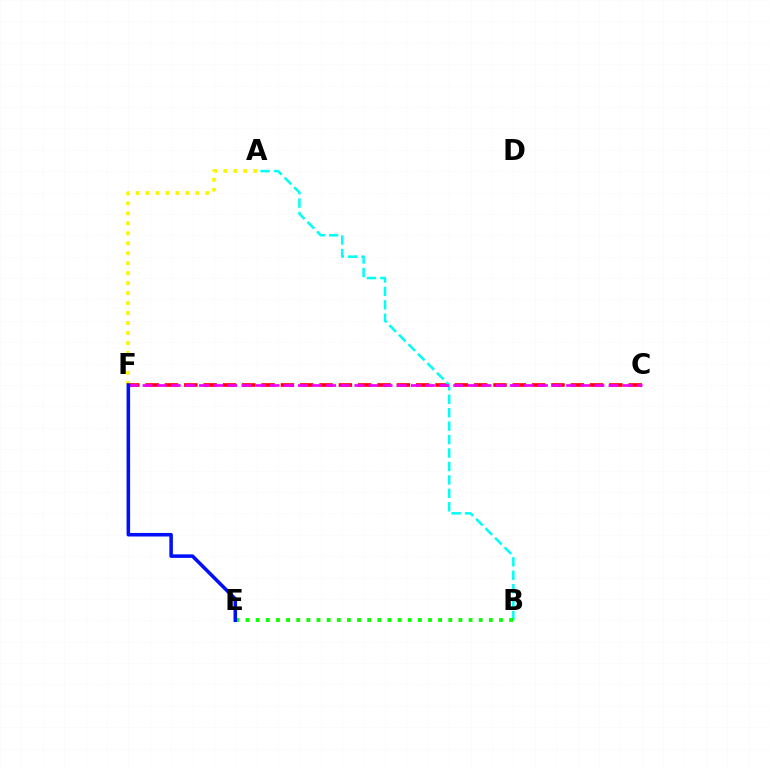{('C', 'F'): [{'color': '#ff0000', 'line_style': 'dashed', 'thickness': 2.63}, {'color': '#ee00ff', 'line_style': 'dashed', 'thickness': 1.92}], ('A', 'B'): [{'color': '#00fff6', 'line_style': 'dashed', 'thickness': 1.83}], ('B', 'E'): [{'color': '#08ff00', 'line_style': 'dotted', 'thickness': 2.75}], ('A', 'F'): [{'color': '#fcf500', 'line_style': 'dotted', 'thickness': 2.71}], ('E', 'F'): [{'color': '#0010ff', 'line_style': 'solid', 'thickness': 2.55}]}